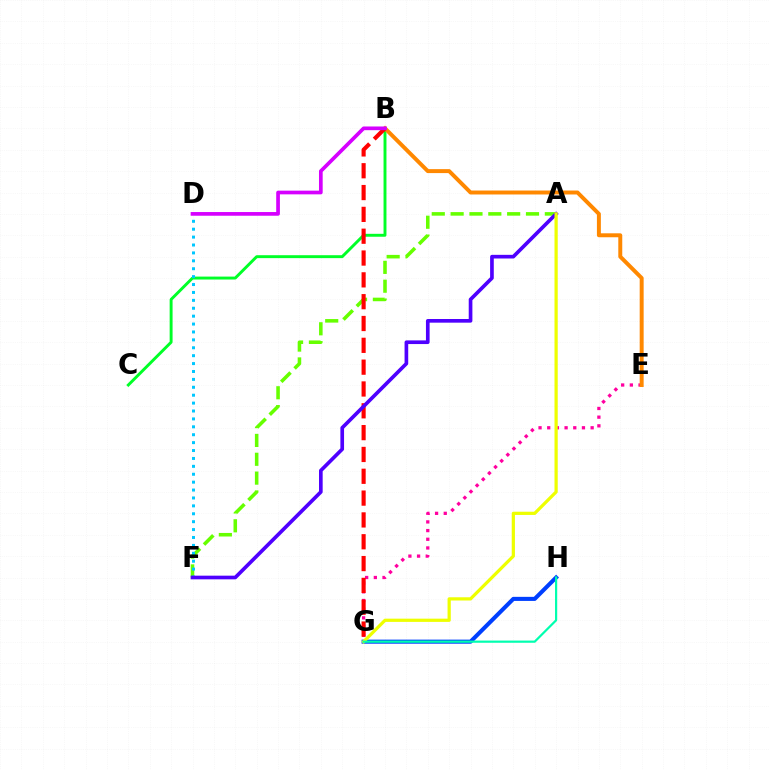{('E', 'G'): [{'color': '#ff00a0', 'line_style': 'dotted', 'thickness': 2.36}], ('A', 'F'): [{'color': '#66ff00', 'line_style': 'dashed', 'thickness': 2.56}, {'color': '#4f00ff', 'line_style': 'solid', 'thickness': 2.64}], ('B', 'C'): [{'color': '#00ff27', 'line_style': 'solid', 'thickness': 2.11}], ('D', 'F'): [{'color': '#00c7ff', 'line_style': 'dotted', 'thickness': 2.15}], ('G', 'H'): [{'color': '#003fff', 'line_style': 'solid', 'thickness': 2.93}, {'color': '#00ffaf', 'line_style': 'solid', 'thickness': 1.58}], ('B', 'E'): [{'color': '#ff8800', 'line_style': 'solid', 'thickness': 2.85}], ('B', 'G'): [{'color': '#ff0000', 'line_style': 'dashed', 'thickness': 2.96}], ('A', 'G'): [{'color': '#eeff00', 'line_style': 'solid', 'thickness': 2.33}], ('B', 'D'): [{'color': '#d600ff', 'line_style': 'solid', 'thickness': 2.66}]}